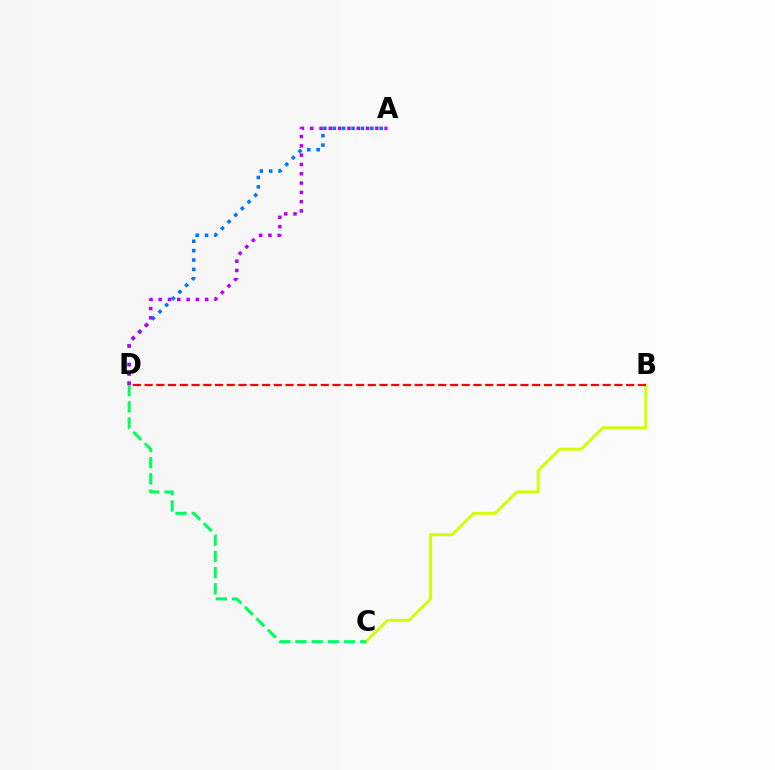{('B', 'C'): [{'color': '#d1ff00', 'line_style': 'solid', 'thickness': 2.07}], ('A', 'D'): [{'color': '#0074ff', 'line_style': 'dotted', 'thickness': 2.55}, {'color': '#b900ff', 'line_style': 'dotted', 'thickness': 2.53}], ('B', 'D'): [{'color': '#ff0000', 'line_style': 'dashed', 'thickness': 1.6}], ('C', 'D'): [{'color': '#00ff5c', 'line_style': 'dashed', 'thickness': 2.2}]}